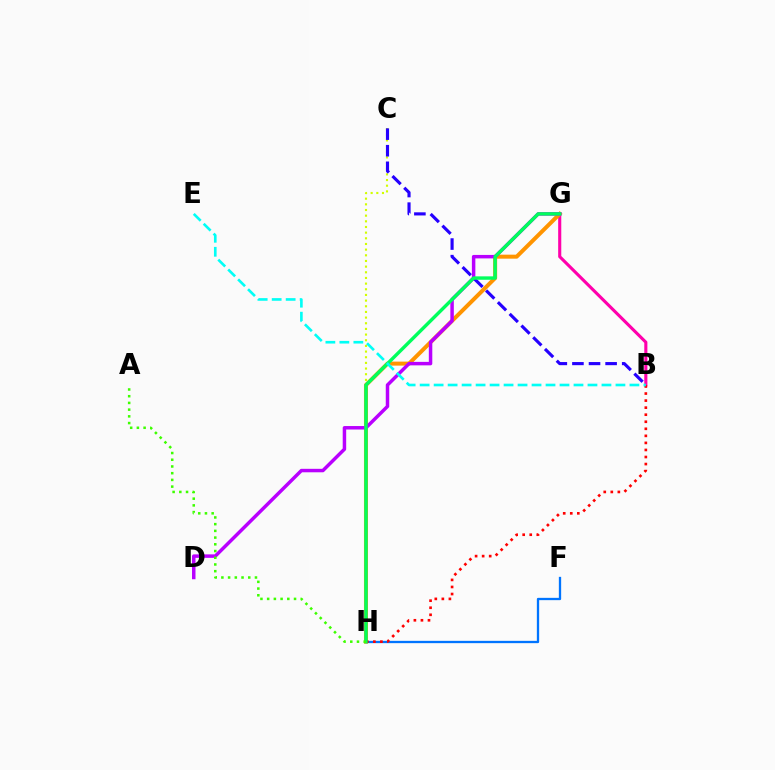{('B', 'G'): [{'color': '#ff00ac', 'line_style': 'solid', 'thickness': 2.23}], ('G', 'H'): [{'color': '#ff9400', 'line_style': 'solid', 'thickness': 2.88}, {'color': '#00ff5c', 'line_style': 'solid', 'thickness': 2.45}], ('C', 'H'): [{'color': '#d1ff00', 'line_style': 'dotted', 'thickness': 1.54}], ('F', 'H'): [{'color': '#0074ff', 'line_style': 'solid', 'thickness': 1.66}], ('B', 'H'): [{'color': '#ff0000', 'line_style': 'dotted', 'thickness': 1.92}], ('D', 'G'): [{'color': '#b900ff', 'line_style': 'solid', 'thickness': 2.5}], ('B', 'C'): [{'color': '#2500ff', 'line_style': 'dashed', 'thickness': 2.25}], ('A', 'H'): [{'color': '#3dff00', 'line_style': 'dotted', 'thickness': 1.82}], ('B', 'E'): [{'color': '#00fff6', 'line_style': 'dashed', 'thickness': 1.9}]}